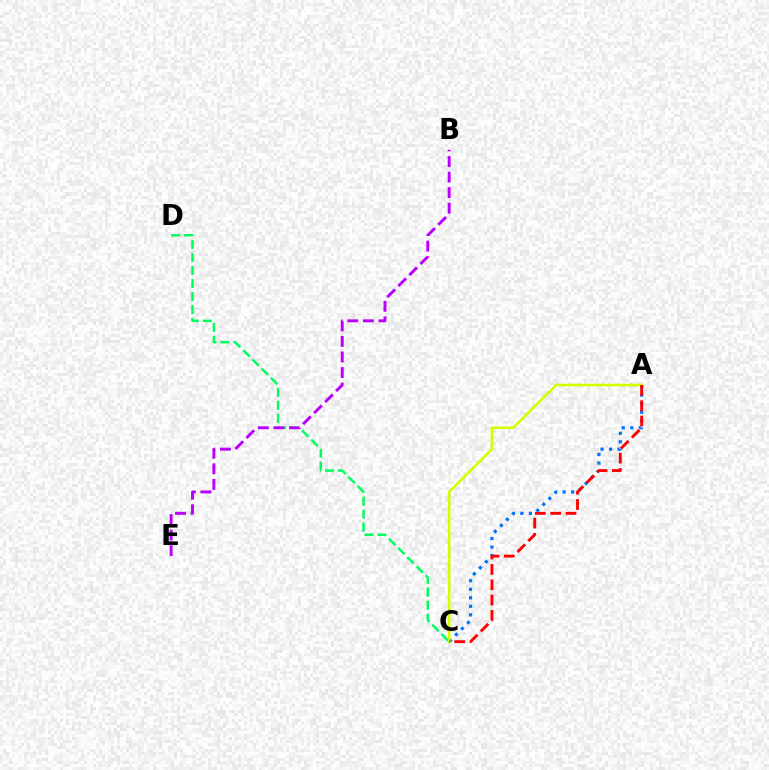{('A', 'C'): [{'color': '#0074ff', 'line_style': 'dotted', 'thickness': 2.31}, {'color': '#d1ff00', 'line_style': 'solid', 'thickness': 1.87}, {'color': '#ff0000', 'line_style': 'dashed', 'thickness': 2.08}], ('C', 'D'): [{'color': '#00ff5c', 'line_style': 'dashed', 'thickness': 1.77}], ('B', 'E'): [{'color': '#b900ff', 'line_style': 'dashed', 'thickness': 2.12}]}